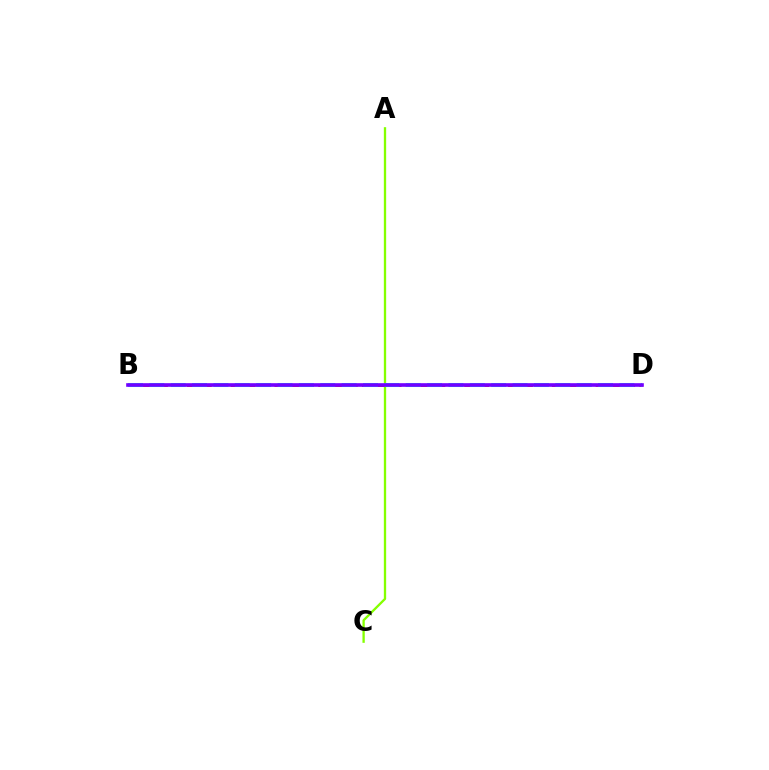{('A', 'C'): [{'color': '#84ff00', 'line_style': 'solid', 'thickness': 1.67}], ('B', 'D'): [{'color': '#ff0000', 'line_style': 'dashed', 'thickness': 1.98}, {'color': '#00fff6', 'line_style': 'dashed', 'thickness': 2.9}, {'color': '#7200ff', 'line_style': 'solid', 'thickness': 2.61}]}